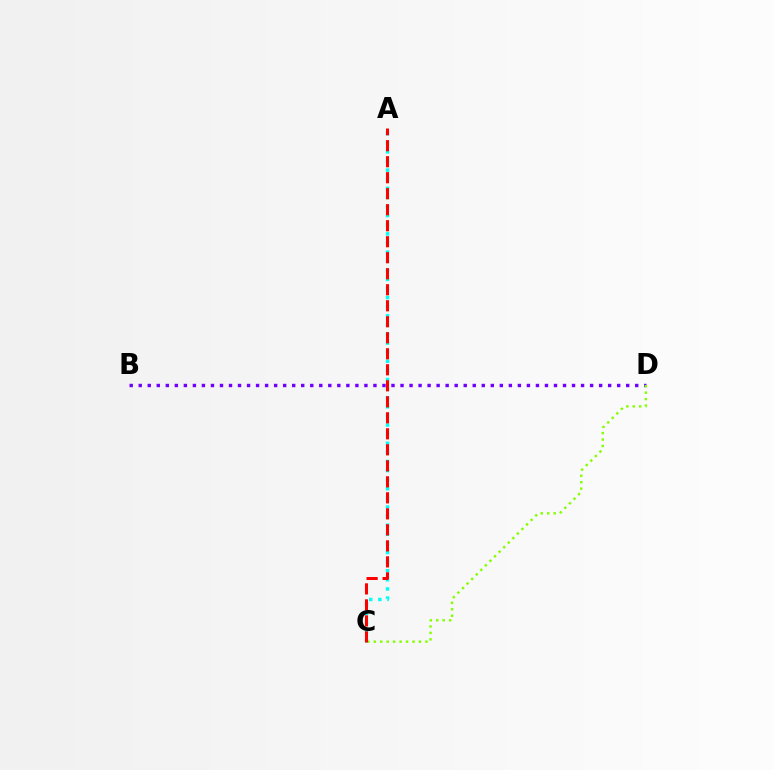{('B', 'D'): [{'color': '#7200ff', 'line_style': 'dotted', 'thickness': 2.45}], ('A', 'C'): [{'color': '#00fff6', 'line_style': 'dotted', 'thickness': 2.47}, {'color': '#ff0000', 'line_style': 'dashed', 'thickness': 2.17}], ('C', 'D'): [{'color': '#84ff00', 'line_style': 'dotted', 'thickness': 1.75}]}